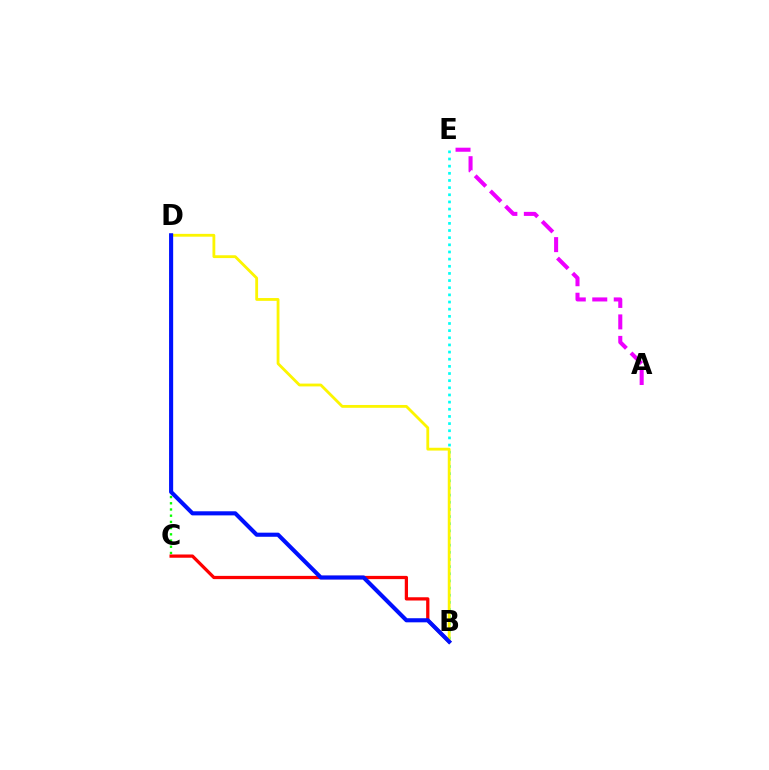{('C', 'D'): [{'color': '#08ff00', 'line_style': 'dotted', 'thickness': 1.69}], ('B', 'E'): [{'color': '#00fff6', 'line_style': 'dotted', 'thickness': 1.94}], ('B', 'C'): [{'color': '#ff0000', 'line_style': 'solid', 'thickness': 2.34}], ('B', 'D'): [{'color': '#fcf500', 'line_style': 'solid', 'thickness': 2.03}, {'color': '#0010ff', 'line_style': 'solid', 'thickness': 2.95}], ('A', 'E'): [{'color': '#ee00ff', 'line_style': 'dashed', 'thickness': 2.92}]}